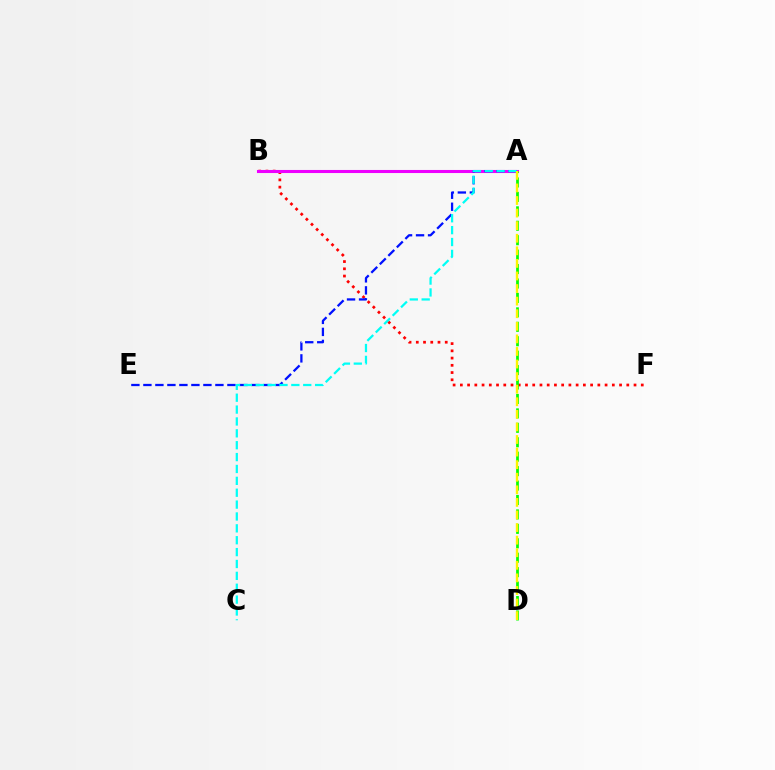{('B', 'F'): [{'color': '#ff0000', 'line_style': 'dotted', 'thickness': 1.97}], ('A', 'B'): [{'color': '#ee00ff', 'line_style': 'solid', 'thickness': 2.21}], ('A', 'D'): [{'color': '#08ff00', 'line_style': 'dashed', 'thickness': 1.96}, {'color': '#fcf500', 'line_style': 'dashed', 'thickness': 1.71}], ('A', 'E'): [{'color': '#0010ff', 'line_style': 'dashed', 'thickness': 1.63}], ('A', 'C'): [{'color': '#00fff6', 'line_style': 'dashed', 'thickness': 1.61}]}